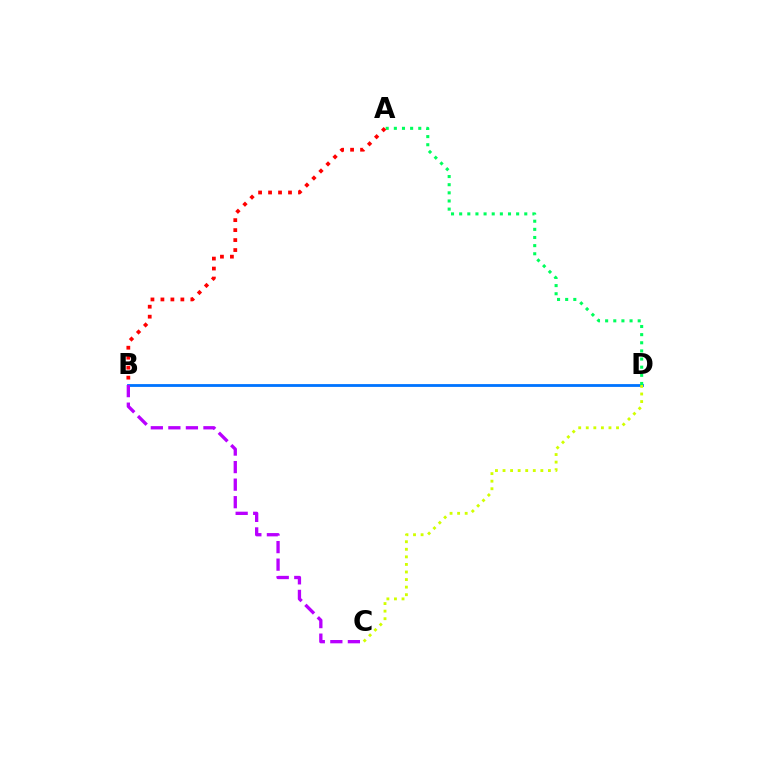{('B', 'D'): [{'color': '#0074ff', 'line_style': 'solid', 'thickness': 2.03}], ('A', 'D'): [{'color': '#00ff5c', 'line_style': 'dotted', 'thickness': 2.21}], ('B', 'C'): [{'color': '#b900ff', 'line_style': 'dashed', 'thickness': 2.38}], ('C', 'D'): [{'color': '#d1ff00', 'line_style': 'dotted', 'thickness': 2.06}], ('A', 'B'): [{'color': '#ff0000', 'line_style': 'dotted', 'thickness': 2.71}]}